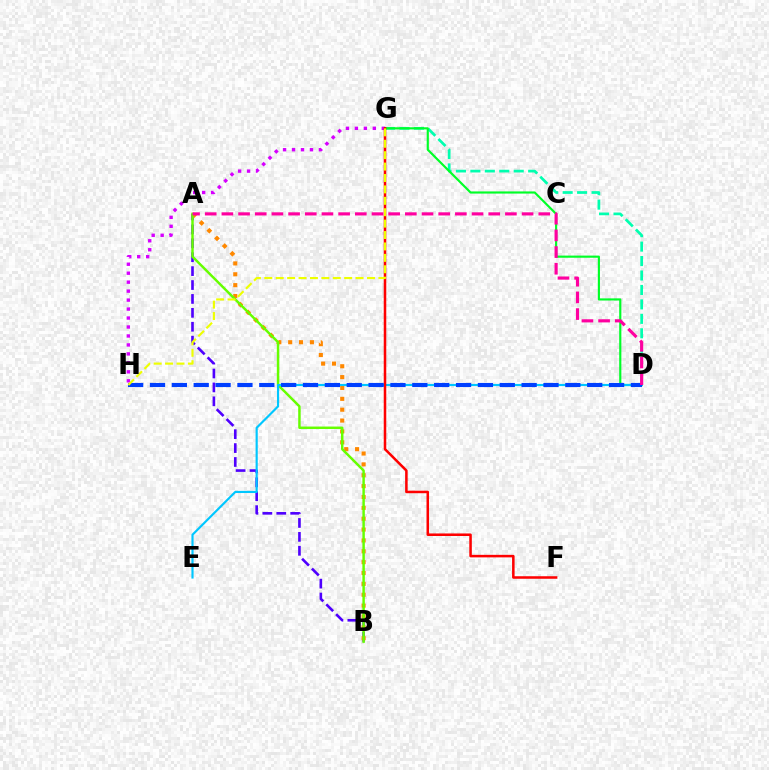{('A', 'B'): [{'color': '#4f00ff', 'line_style': 'dashed', 'thickness': 1.89}, {'color': '#ff8800', 'line_style': 'dotted', 'thickness': 2.95}, {'color': '#66ff00', 'line_style': 'solid', 'thickness': 1.77}], ('D', 'G'): [{'color': '#00ffaf', 'line_style': 'dashed', 'thickness': 1.96}, {'color': '#00ff27', 'line_style': 'solid', 'thickness': 1.55}], ('G', 'H'): [{'color': '#d600ff', 'line_style': 'dotted', 'thickness': 2.44}, {'color': '#eeff00', 'line_style': 'dashed', 'thickness': 1.55}], ('D', 'E'): [{'color': '#00c7ff', 'line_style': 'solid', 'thickness': 1.55}], ('F', 'G'): [{'color': '#ff0000', 'line_style': 'solid', 'thickness': 1.82}], ('D', 'H'): [{'color': '#003fff', 'line_style': 'dashed', 'thickness': 2.97}], ('A', 'D'): [{'color': '#ff00a0', 'line_style': 'dashed', 'thickness': 2.27}]}